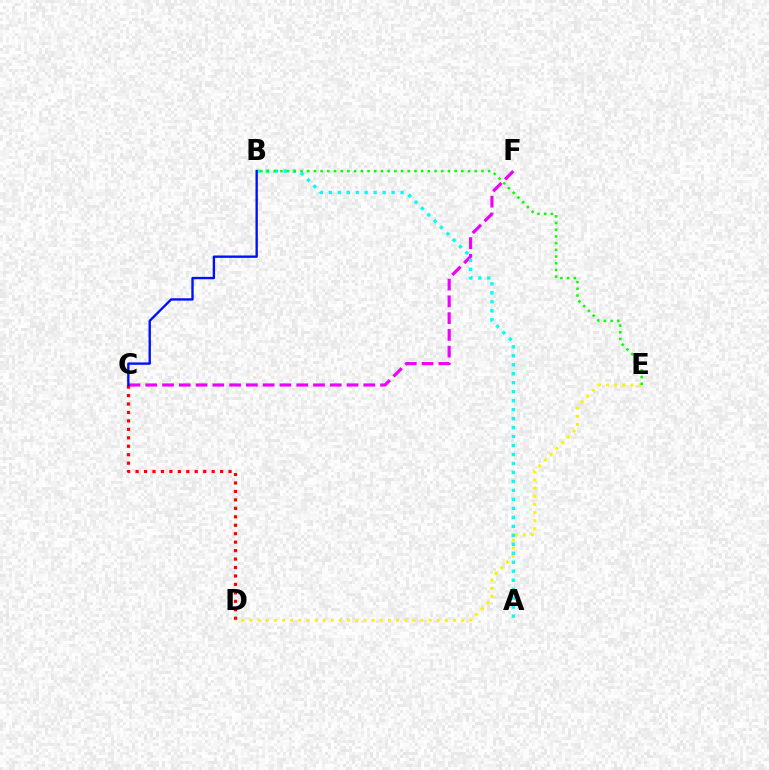{('C', 'F'): [{'color': '#ee00ff', 'line_style': 'dashed', 'thickness': 2.28}], ('D', 'E'): [{'color': '#fcf500', 'line_style': 'dotted', 'thickness': 2.21}], ('A', 'B'): [{'color': '#00fff6', 'line_style': 'dotted', 'thickness': 2.44}], ('C', 'D'): [{'color': '#ff0000', 'line_style': 'dotted', 'thickness': 2.3}], ('B', 'E'): [{'color': '#08ff00', 'line_style': 'dotted', 'thickness': 1.82}], ('B', 'C'): [{'color': '#0010ff', 'line_style': 'solid', 'thickness': 1.71}]}